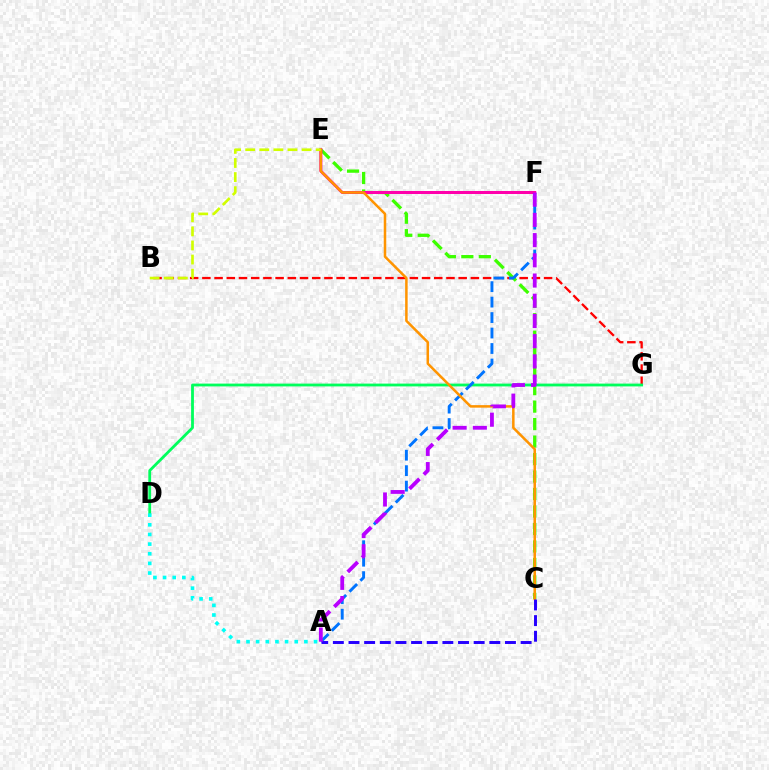{('B', 'G'): [{'color': '#ff0000', 'line_style': 'dashed', 'thickness': 1.66}], ('C', 'E'): [{'color': '#3dff00', 'line_style': 'dashed', 'thickness': 2.37}, {'color': '#ff9400', 'line_style': 'solid', 'thickness': 1.81}], ('D', 'G'): [{'color': '#00ff5c', 'line_style': 'solid', 'thickness': 2.02}], ('A', 'D'): [{'color': '#00fff6', 'line_style': 'dotted', 'thickness': 2.62}], ('A', 'F'): [{'color': '#0074ff', 'line_style': 'dashed', 'thickness': 2.1}, {'color': '#b900ff', 'line_style': 'dashed', 'thickness': 2.75}], ('E', 'F'): [{'color': '#ff00ac', 'line_style': 'solid', 'thickness': 2.17}], ('A', 'C'): [{'color': '#2500ff', 'line_style': 'dashed', 'thickness': 2.13}], ('B', 'E'): [{'color': '#d1ff00', 'line_style': 'dashed', 'thickness': 1.91}]}